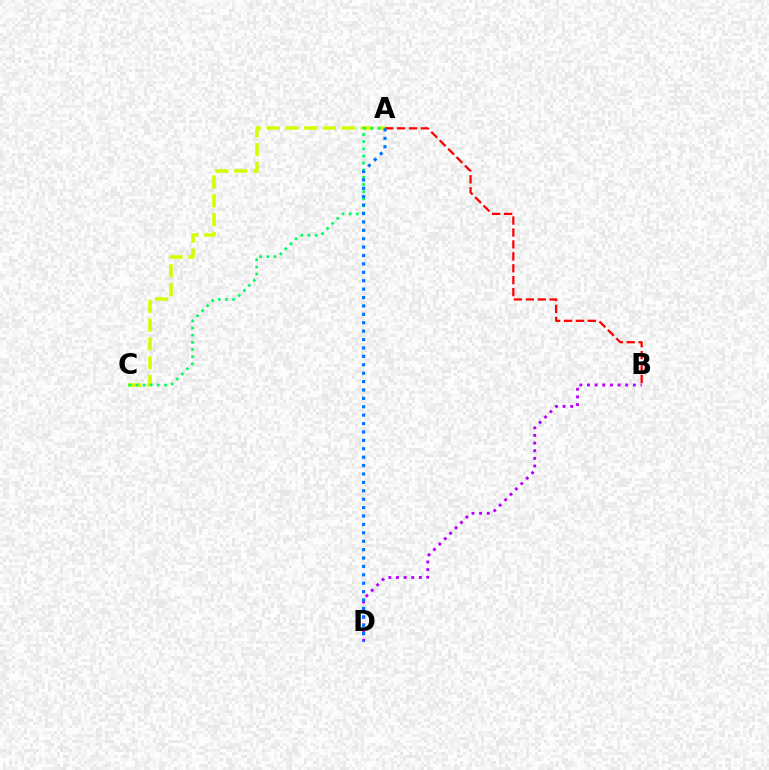{('A', 'B'): [{'color': '#ff0000', 'line_style': 'dashed', 'thickness': 1.62}], ('A', 'C'): [{'color': '#d1ff00', 'line_style': 'dashed', 'thickness': 2.56}, {'color': '#00ff5c', 'line_style': 'dotted', 'thickness': 1.94}], ('B', 'D'): [{'color': '#b900ff', 'line_style': 'dotted', 'thickness': 2.08}], ('A', 'D'): [{'color': '#0074ff', 'line_style': 'dotted', 'thickness': 2.28}]}